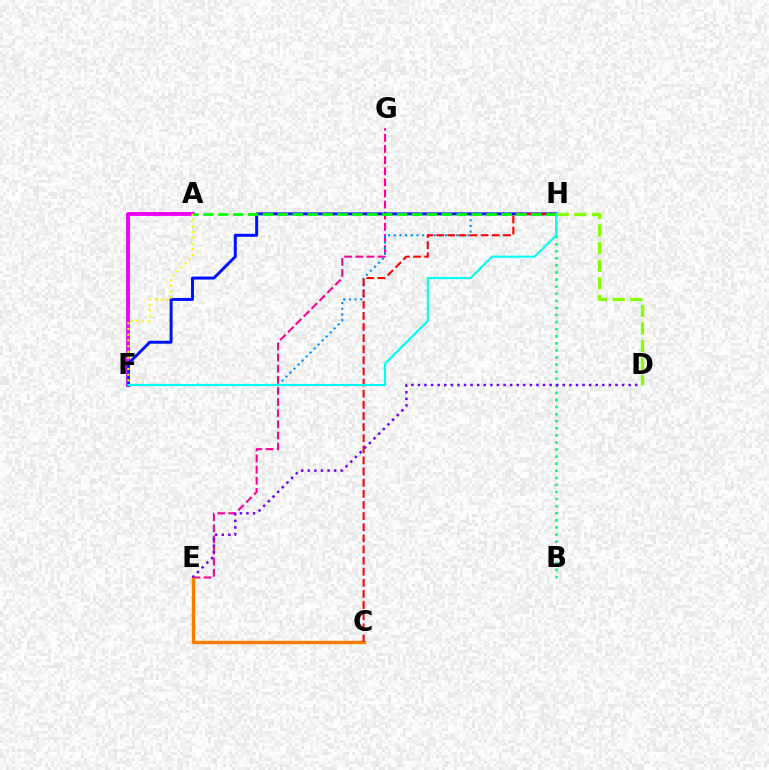{('B', 'H'): [{'color': '#00ff74', 'line_style': 'dotted', 'thickness': 1.92}], ('E', 'G'): [{'color': '#ff0094', 'line_style': 'dashed', 'thickness': 1.51}], ('A', 'F'): [{'color': '#ee00ff', 'line_style': 'solid', 'thickness': 2.76}, {'color': '#fcf500', 'line_style': 'dotted', 'thickness': 1.55}], ('C', 'E'): [{'color': '#ff7c00', 'line_style': 'solid', 'thickness': 2.45}], ('F', 'H'): [{'color': '#008cff', 'line_style': 'dotted', 'thickness': 1.54}, {'color': '#0010ff', 'line_style': 'solid', 'thickness': 2.13}, {'color': '#00fff6', 'line_style': 'solid', 'thickness': 1.52}], ('C', 'H'): [{'color': '#ff0000', 'line_style': 'dashed', 'thickness': 1.51}], ('A', 'H'): [{'color': '#08ff00', 'line_style': 'dashed', 'thickness': 2.03}], ('D', 'H'): [{'color': '#84ff00', 'line_style': 'dashed', 'thickness': 2.39}], ('D', 'E'): [{'color': '#7200ff', 'line_style': 'dotted', 'thickness': 1.79}]}